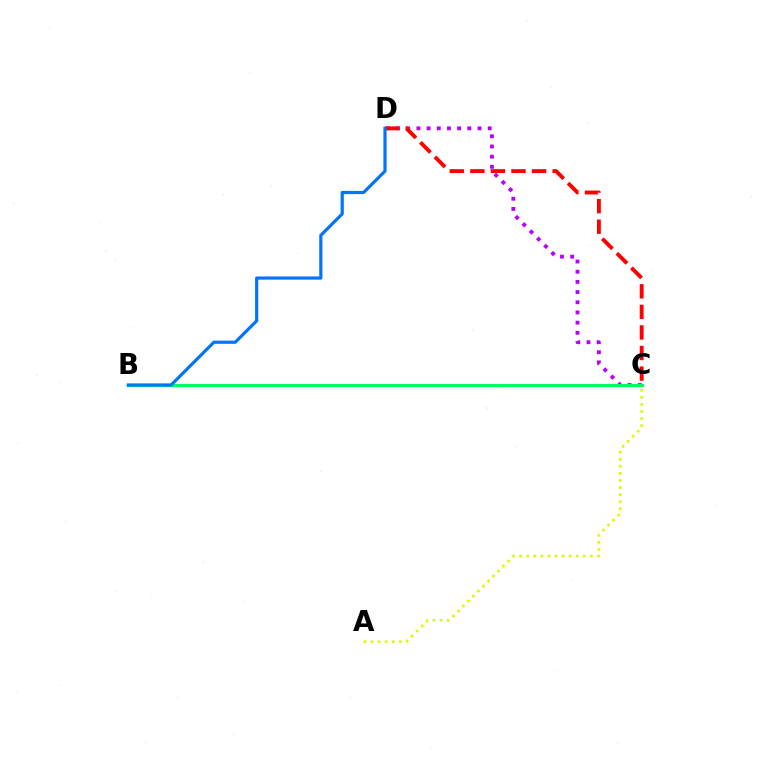{('C', 'D'): [{'color': '#b900ff', 'line_style': 'dotted', 'thickness': 2.77}, {'color': '#ff0000', 'line_style': 'dashed', 'thickness': 2.8}], ('A', 'C'): [{'color': '#d1ff00', 'line_style': 'dotted', 'thickness': 1.92}], ('B', 'C'): [{'color': '#00ff5c', 'line_style': 'solid', 'thickness': 2.23}], ('B', 'D'): [{'color': '#0074ff', 'line_style': 'solid', 'thickness': 2.29}]}